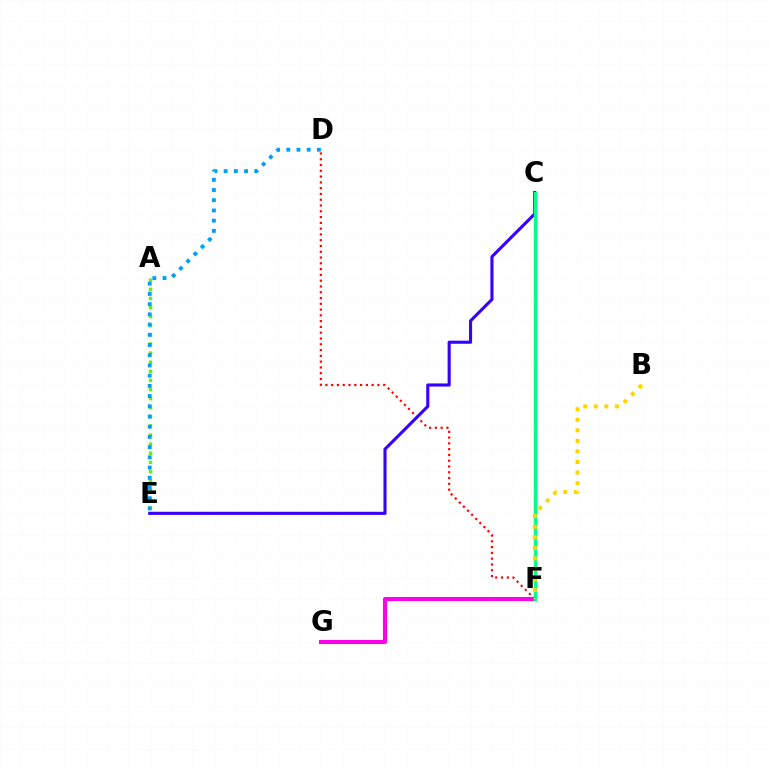{('D', 'F'): [{'color': '#ff0000', 'line_style': 'dotted', 'thickness': 1.57}], ('F', 'G'): [{'color': '#ff00ed', 'line_style': 'solid', 'thickness': 2.92}], ('A', 'E'): [{'color': '#4fff00', 'line_style': 'dotted', 'thickness': 2.47}], ('D', 'E'): [{'color': '#009eff', 'line_style': 'dotted', 'thickness': 2.78}], ('C', 'E'): [{'color': '#3700ff', 'line_style': 'solid', 'thickness': 2.23}], ('C', 'F'): [{'color': '#00ff86', 'line_style': 'solid', 'thickness': 2.42}], ('B', 'F'): [{'color': '#ffd500', 'line_style': 'dotted', 'thickness': 2.87}]}